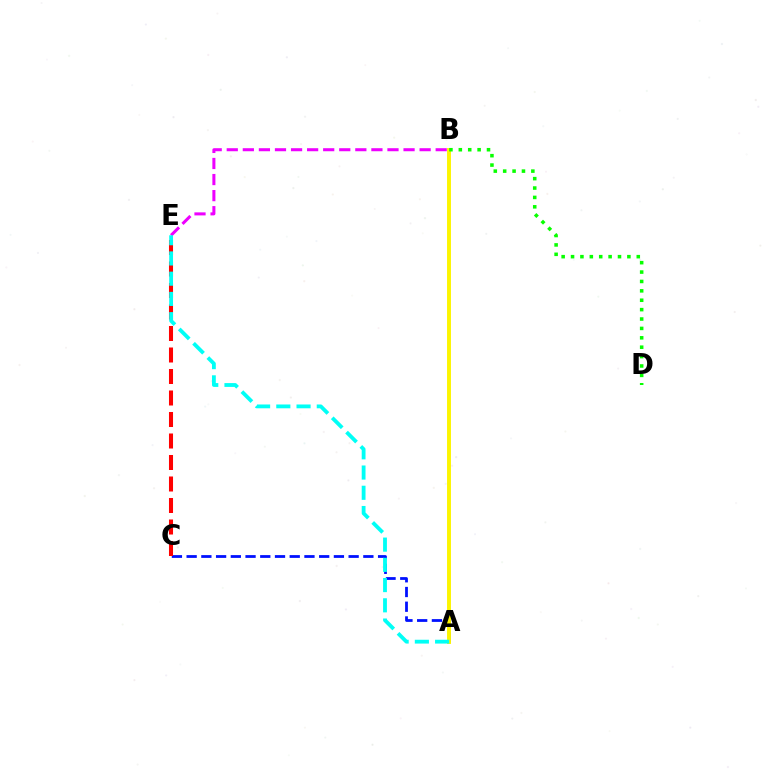{('A', 'C'): [{'color': '#0010ff', 'line_style': 'dashed', 'thickness': 2.0}], ('A', 'B'): [{'color': '#fcf500', 'line_style': 'solid', 'thickness': 2.82}], ('B', 'E'): [{'color': '#ee00ff', 'line_style': 'dashed', 'thickness': 2.18}], ('C', 'E'): [{'color': '#ff0000', 'line_style': 'dashed', 'thickness': 2.92}], ('B', 'D'): [{'color': '#08ff00', 'line_style': 'dotted', 'thickness': 2.55}], ('A', 'E'): [{'color': '#00fff6', 'line_style': 'dashed', 'thickness': 2.75}]}